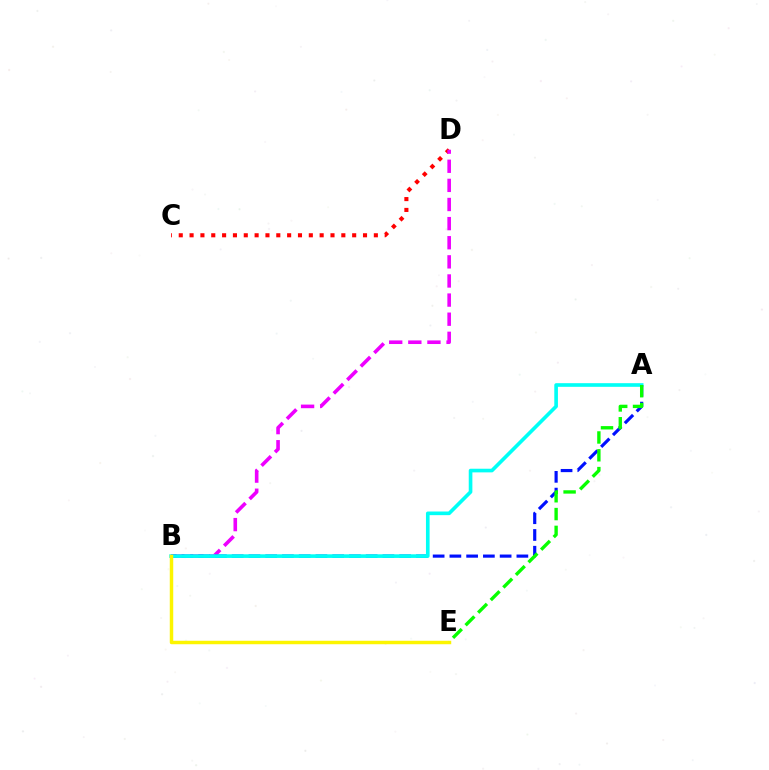{('C', 'D'): [{'color': '#ff0000', 'line_style': 'dotted', 'thickness': 2.95}], ('B', 'D'): [{'color': '#ee00ff', 'line_style': 'dashed', 'thickness': 2.6}], ('A', 'B'): [{'color': '#0010ff', 'line_style': 'dashed', 'thickness': 2.27}, {'color': '#00fff6', 'line_style': 'solid', 'thickness': 2.62}], ('B', 'E'): [{'color': '#fcf500', 'line_style': 'solid', 'thickness': 2.49}], ('A', 'E'): [{'color': '#08ff00', 'line_style': 'dashed', 'thickness': 2.42}]}